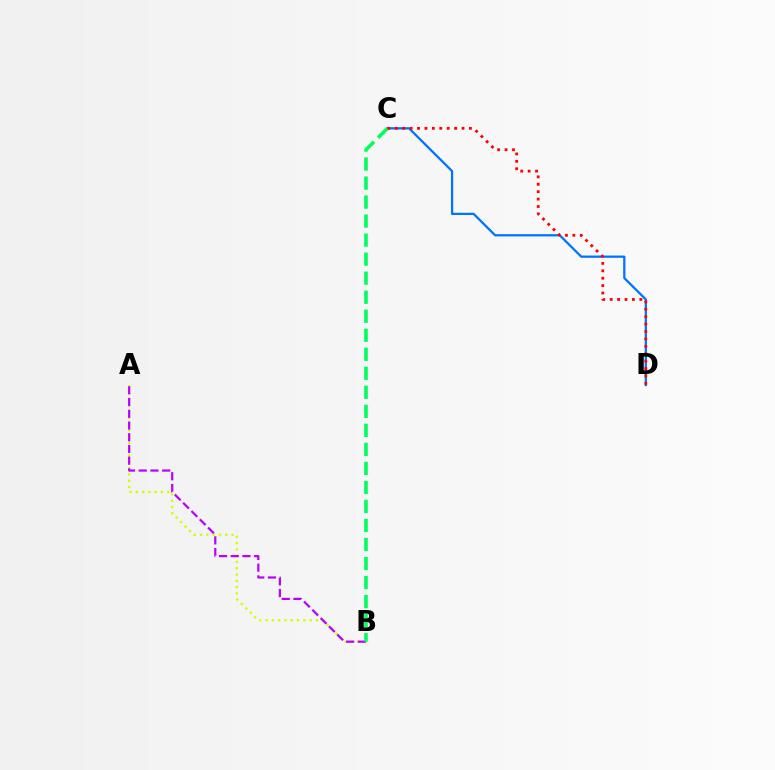{('A', 'B'): [{'color': '#d1ff00', 'line_style': 'dotted', 'thickness': 1.71}, {'color': '#b900ff', 'line_style': 'dashed', 'thickness': 1.59}], ('C', 'D'): [{'color': '#0074ff', 'line_style': 'solid', 'thickness': 1.63}, {'color': '#ff0000', 'line_style': 'dotted', 'thickness': 2.01}], ('B', 'C'): [{'color': '#00ff5c', 'line_style': 'dashed', 'thickness': 2.58}]}